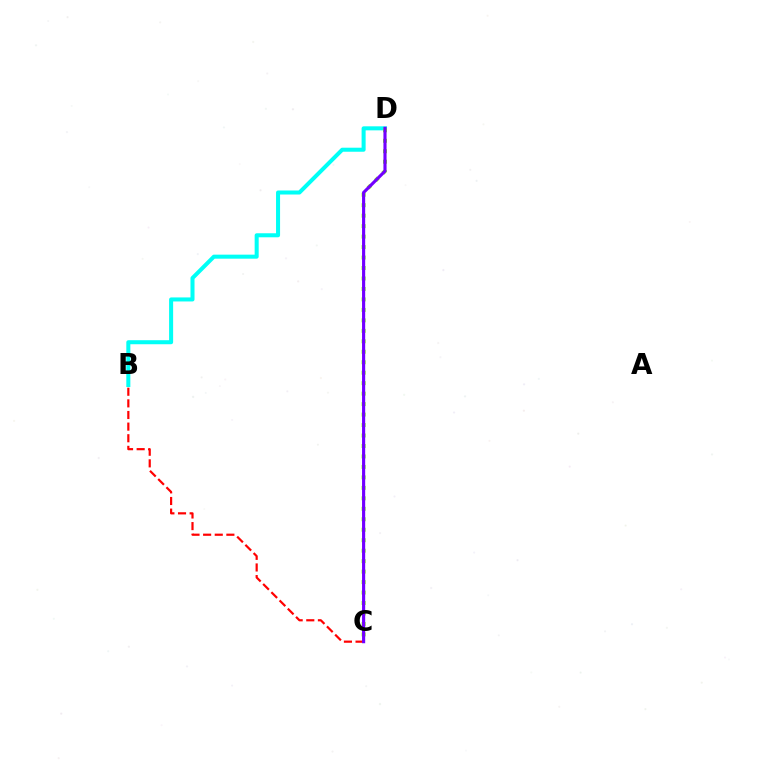{('B', 'C'): [{'color': '#ff0000', 'line_style': 'dashed', 'thickness': 1.58}], ('B', 'D'): [{'color': '#00fff6', 'line_style': 'solid', 'thickness': 2.9}], ('C', 'D'): [{'color': '#84ff00', 'line_style': 'dotted', 'thickness': 2.84}, {'color': '#7200ff', 'line_style': 'solid', 'thickness': 2.26}]}